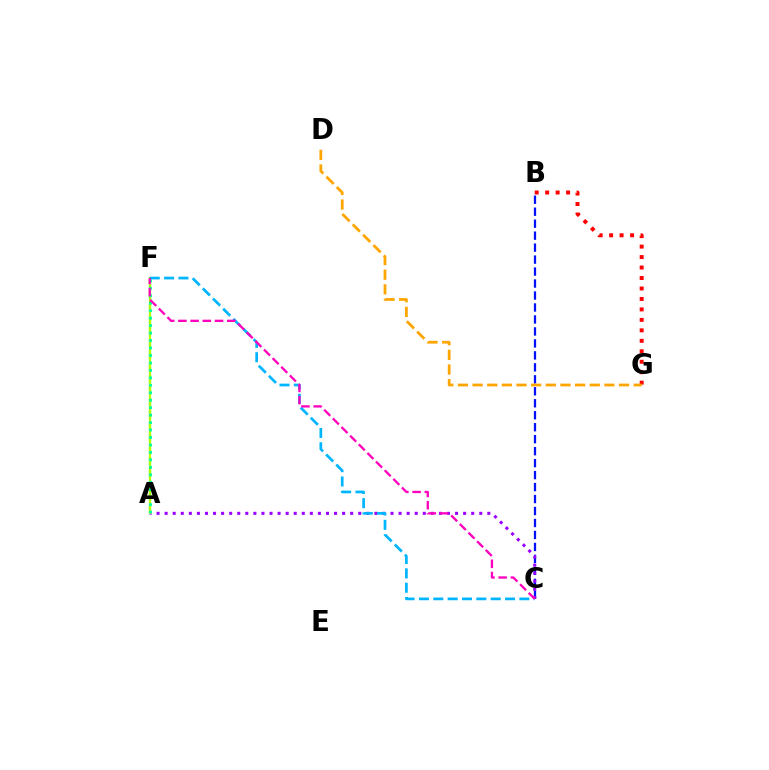{('A', 'F'): [{'color': '#08ff00', 'line_style': 'dashed', 'thickness': 1.61}, {'color': '#b3ff00', 'line_style': 'solid', 'thickness': 1.58}, {'color': '#00ff9d', 'line_style': 'dotted', 'thickness': 2.03}], ('B', 'C'): [{'color': '#0010ff', 'line_style': 'dashed', 'thickness': 1.63}], ('A', 'C'): [{'color': '#9b00ff', 'line_style': 'dotted', 'thickness': 2.19}], ('C', 'F'): [{'color': '#00b5ff', 'line_style': 'dashed', 'thickness': 1.95}, {'color': '#ff00bd', 'line_style': 'dashed', 'thickness': 1.66}], ('B', 'G'): [{'color': '#ff0000', 'line_style': 'dotted', 'thickness': 2.84}], ('D', 'G'): [{'color': '#ffa500', 'line_style': 'dashed', 'thickness': 1.99}]}